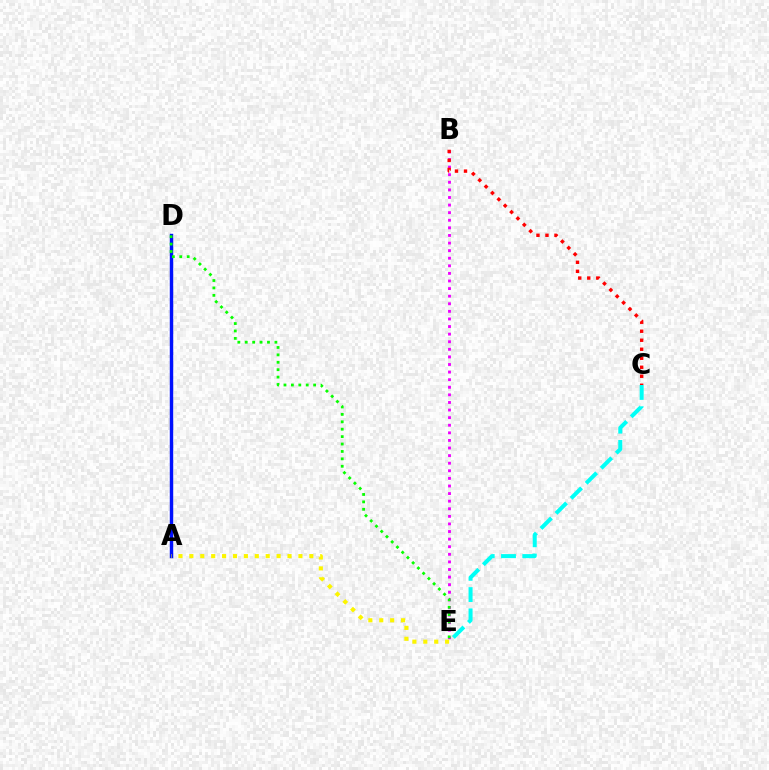{('A', 'D'): [{'color': '#0010ff', 'line_style': 'solid', 'thickness': 2.46}], ('C', 'E'): [{'color': '#00fff6', 'line_style': 'dashed', 'thickness': 2.89}], ('B', 'E'): [{'color': '#ee00ff', 'line_style': 'dotted', 'thickness': 2.06}], ('D', 'E'): [{'color': '#08ff00', 'line_style': 'dotted', 'thickness': 2.01}], ('A', 'E'): [{'color': '#fcf500', 'line_style': 'dotted', 'thickness': 2.96}], ('B', 'C'): [{'color': '#ff0000', 'line_style': 'dotted', 'thickness': 2.45}]}